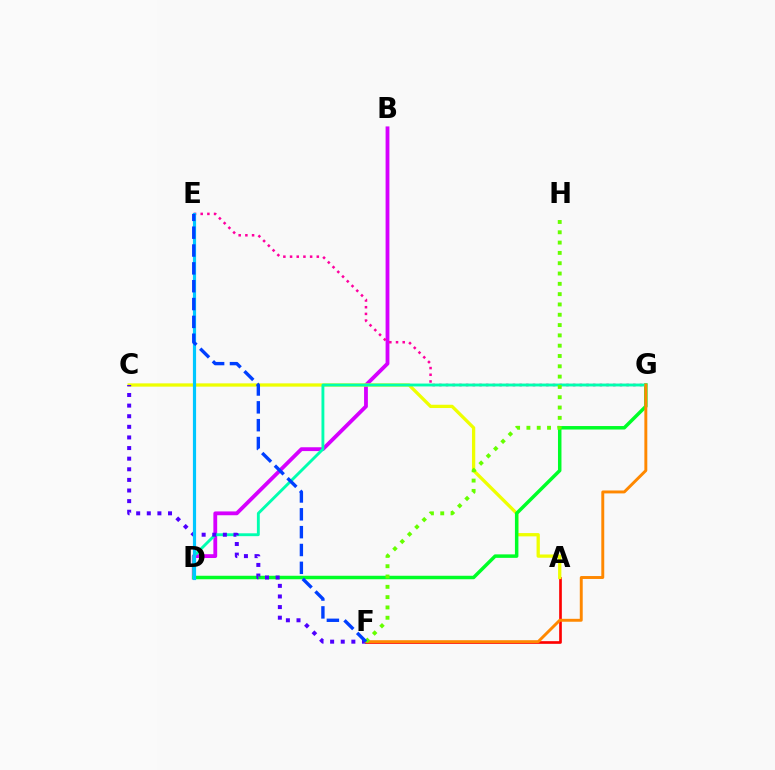{('B', 'D'): [{'color': '#d600ff', 'line_style': 'solid', 'thickness': 2.75}], ('A', 'F'): [{'color': '#ff0000', 'line_style': 'solid', 'thickness': 1.92}], ('E', 'G'): [{'color': '#ff00a0', 'line_style': 'dotted', 'thickness': 1.82}], ('A', 'C'): [{'color': '#eeff00', 'line_style': 'solid', 'thickness': 2.36}], ('D', 'G'): [{'color': '#00ff27', 'line_style': 'solid', 'thickness': 2.51}, {'color': '#00ffaf', 'line_style': 'solid', 'thickness': 2.07}], ('C', 'F'): [{'color': '#4f00ff', 'line_style': 'dotted', 'thickness': 2.88}], ('F', 'G'): [{'color': '#ff8800', 'line_style': 'solid', 'thickness': 2.11}], ('D', 'E'): [{'color': '#00c7ff', 'line_style': 'solid', 'thickness': 2.29}], ('F', 'H'): [{'color': '#66ff00', 'line_style': 'dotted', 'thickness': 2.8}], ('E', 'F'): [{'color': '#003fff', 'line_style': 'dashed', 'thickness': 2.42}]}